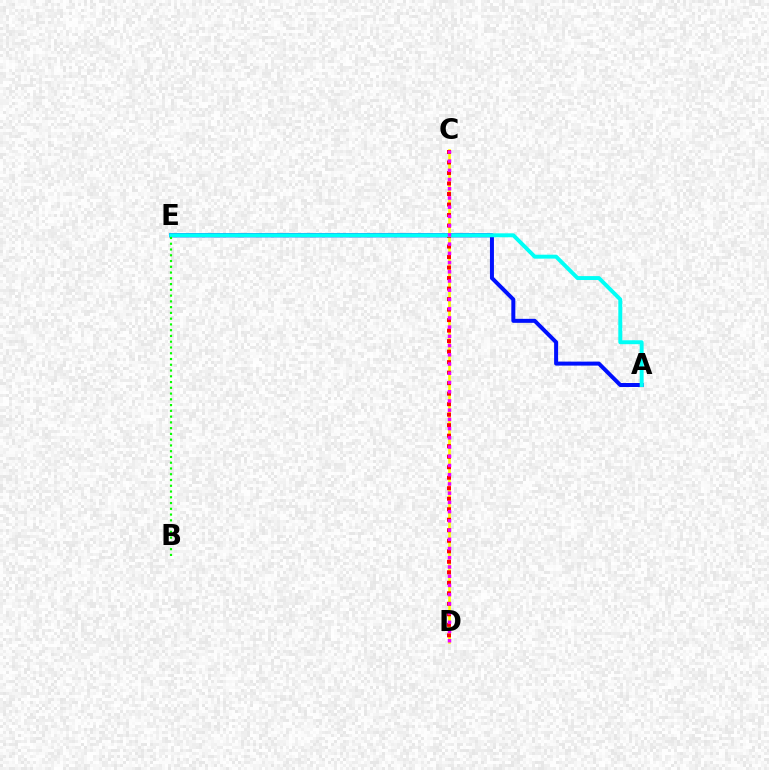{('A', 'E'): [{'color': '#0010ff', 'line_style': 'solid', 'thickness': 2.87}, {'color': '#00fff6', 'line_style': 'solid', 'thickness': 2.83}], ('C', 'D'): [{'color': '#fcf500', 'line_style': 'solid', 'thickness': 1.89}, {'color': '#ff0000', 'line_style': 'dotted', 'thickness': 2.85}, {'color': '#ee00ff', 'line_style': 'dotted', 'thickness': 2.51}], ('B', 'E'): [{'color': '#08ff00', 'line_style': 'dotted', 'thickness': 1.57}]}